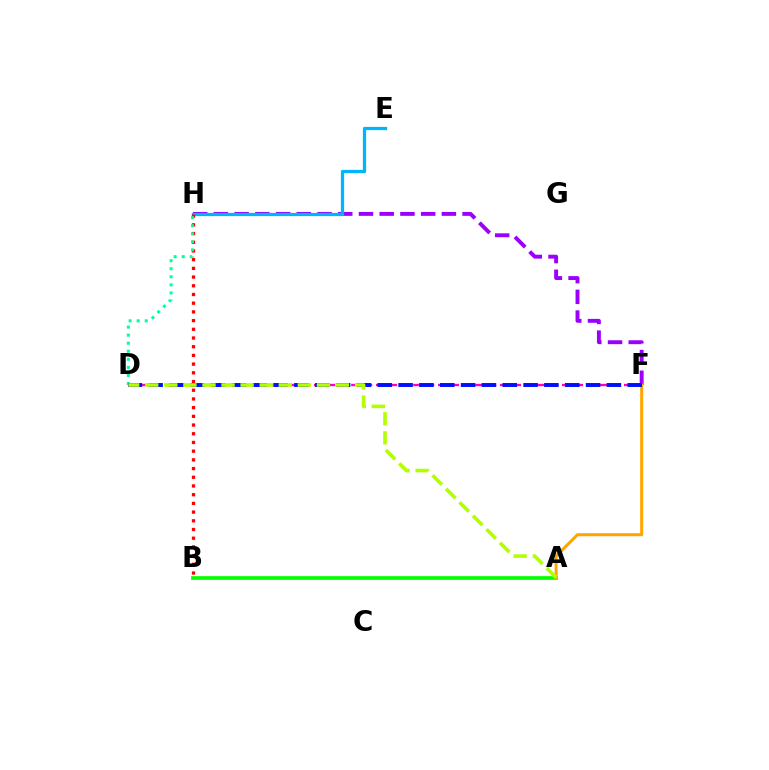{('A', 'B'): [{'color': '#08ff00', 'line_style': 'solid', 'thickness': 2.69}], ('F', 'H'): [{'color': '#9b00ff', 'line_style': 'dashed', 'thickness': 2.82}], ('E', 'H'): [{'color': '#00b5ff', 'line_style': 'solid', 'thickness': 2.33}], ('D', 'F'): [{'color': '#ff00bd', 'line_style': 'dashed', 'thickness': 1.68}, {'color': '#0010ff', 'line_style': 'dashed', 'thickness': 2.83}], ('A', 'F'): [{'color': '#ffa500', 'line_style': 'solid', 'thickness': 2.17}], ('B', 'H'): [{'color': '#ff0000', 'line_style': 'dotted', 'thickness': 2.37}], ('D', 'H'): [{'color': '#00ff9d', 'line_style': 'dotted', 'thickness': 2.19}], ('A', 'D'): [{'color': '#b3ff00', 'line_style': 'dashed', 'thickness': 2.59}]}